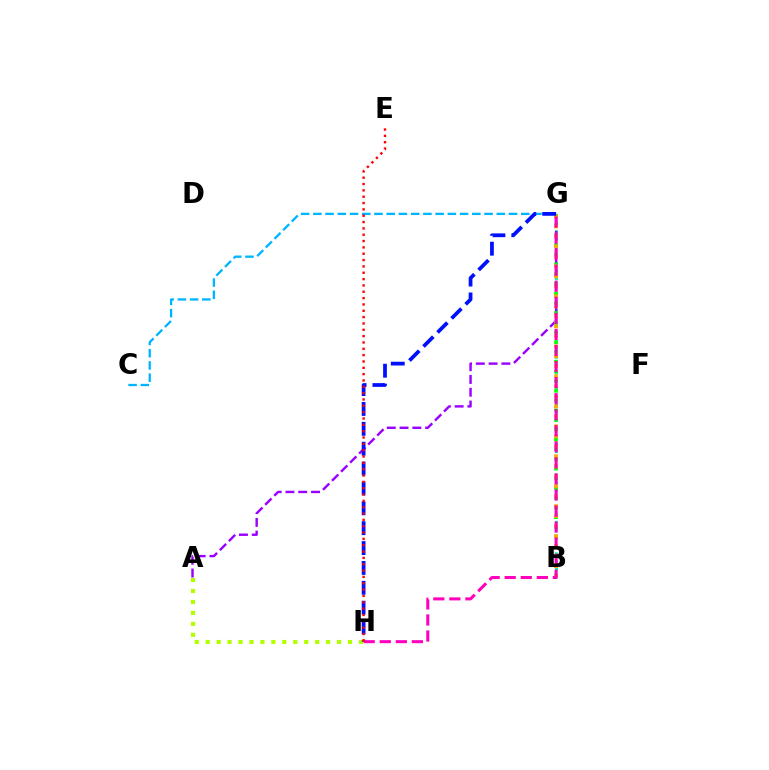{('C', 'G'): [{'color': '#00b5ff', 'line_style': 'dashed', 'thickness': 1.66}], ('B', 'G'): [{'color': '#00ff9d', 'line_style': 'dotted', 'thickness': 2.13}, {'color': '#08ff00', 'line_style': 'dotted', 'thickness': 2.64}, {'color': '#ffa500', 'line_style': 'dotted', 'thickness': 2.71}], ('A', 'G'): [{'color': '#9b00ff', 'line_style': 'dashed', 'thickness': 1.74}], ('A', 'H'): [{'color': '#b3ff00', 'line_style': 'dotted', 'thickness': 2.97}], ('G', 'H'): [{'color': '#0010ff', 'line_style': 'dashed', 'thickness': 2.7}, {'color': '#ff00bd', 'line_style': 'dashed', 'thickness': 2.18}], ('E', 'H'): [{'color': '#ff0000', 'line_style': 'dotted', 'thickness': 1.72}]}